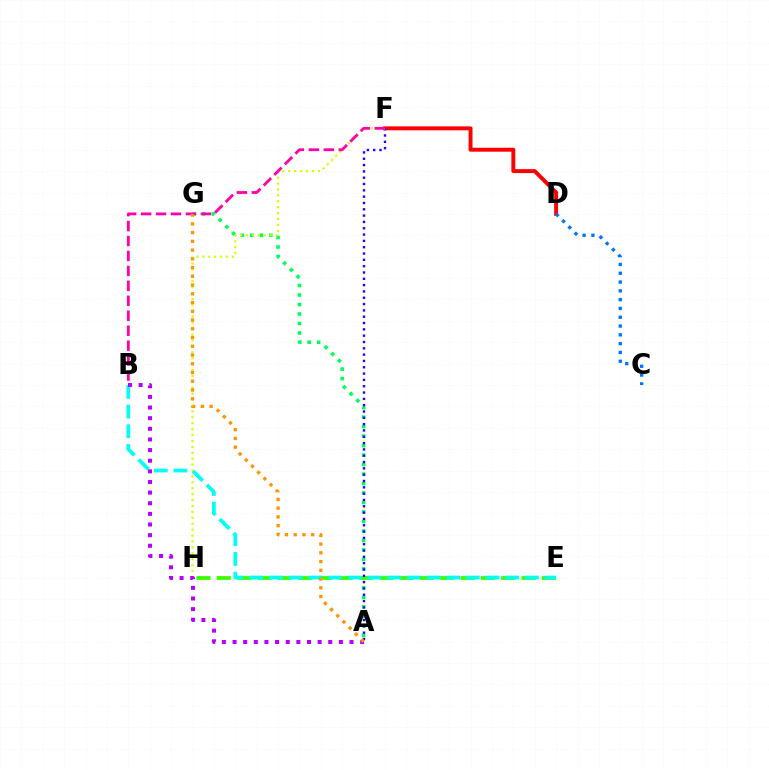{('D', 'F'): [{'color': '#ff0000', 'line_style': 'solid', 'thickness': 2.83}], ('A', 'G'): [{'color': '#00ff5c', 'line_style': 'dotted', 'thickness': 2.58}, {'color': '#ff9400', 'line_style': 'dotted', 'thickness': 2.38}], ('E', 'H'): [{'color': '#3dff00', 'line_style': 'dashed', 'thickness': 2.76}], ('A', 'F'): [{'color': '#2500ff', 'line_style': 'dotted', 'thickness': 1.72}], ('F', 'H'): [{'color': '#d1ff00', 'line_style': 'dotted', 'thickness': 1.61}], ('B', 'F'): [{'color': '#ff00ac', 'line_style': 'dashed', 'thickness': 2.03}], ('C', 'D'): [{'color': '#0074ff', 'line_style': 'dotted', 'thickness': 2.39}], ('B', 'E'): [{'color': '#00fff6', 'line_style': 'dashed', 'thickness': 2.68}], ('A', 'B'): [{'color': '#b900ff', 'line_style': 'dotted', 'thickness': 2.89}]}